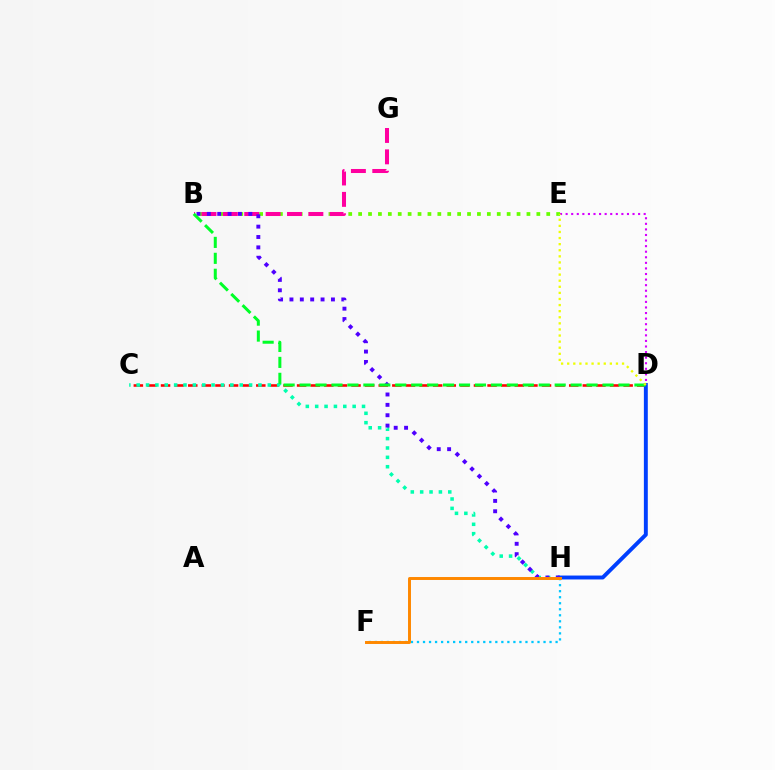{('C', 'D'): [{'color': '#ff0000', 'line_style': 'dashed', 'thickness': 1.85}], ('B', 'E'): [{'color': '#66ff00', 'line_style': 'dotted', 'thickness': 2.69}], ('B', 'G'): [{'color': '#ff00a0', 'line_style': 'dashed', 'thickness': 2.9}], ('D', 'E'): [{'color': '#d600ff', 'line_style': 'dotted', 'thickness': 1.51}, {'color': '#eeff00', 'line_style': 'dotted', 'thickness': 1.66}], ('C', 'H'): [{'color': '#00ffaf', 'line_style': 'dotted', 'thickness': 2.54}], ('F', 'H'): [{'color': '#00c7ff', 'line_style': 'dotted', 'thickness': 1.64}, {'color': '#ff8800', 'line_style': 'solid', 'thickness': 2.13}], ('D', 'H'): [{'color': '#003fff', 'line_style': 'solid', 'thickness': 2.82}], ('B', 'H'): [{'color': '#4f00ff', 'line_style': 'dotted', 'thickness': 2.82}], ('B', 'D'): [{'color': '#00ff27', 'line_style': 'dashed', 'thickness': 2.17}]}